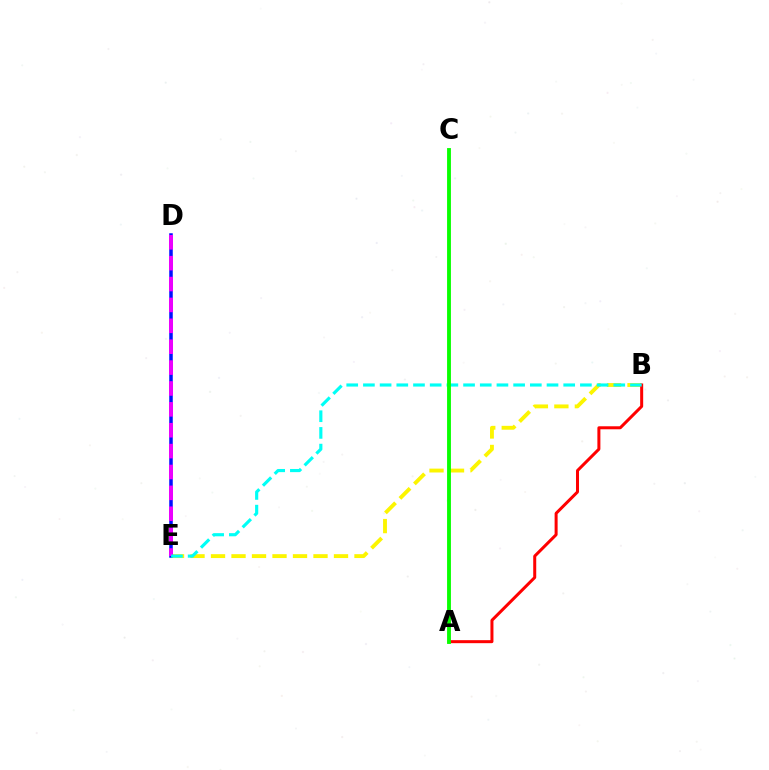{('B', 'E'): [{'color': '#fcf500', 'line_style': 'dashed', 'thickness': 2.78}, {'color': '#00fff6', 'line_style': 'dashed', 'thickness': 2.27}], ('D', 'E'): [{'color': '#0010ff', 'line_style': 'solid', 'thickness': 2.53}, {'color': '#ee00ff', 'line_style': 'dashed', 'thickness': 2.84}], ('A', 'B'): [{'color': '#ff0000', 'line_style': 'solid', 'thickness': 2.17}], ('A', 'C'): [{'color': '#08ff00', 'line_style': 'solid', 'thickness': 2.77}]}